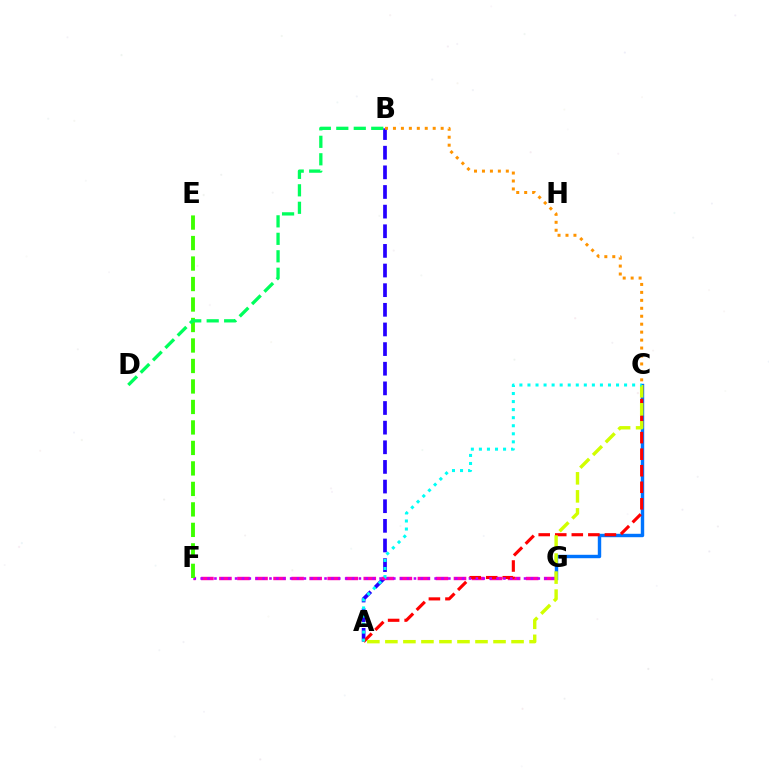{('C', 'G'): [{'color': '#0074ff', 'line_style': 'solid', 'thickness': 2.46}], ('A', 'B'): [{'color': '#2500ff', 'line_style': 'dashed', 'thickness': 2.67}], ('F', 'G'): [{'color': '#ff00ac', 'line_style': 'dashed', 'thickness': 2.45}, {'color': '#b900ff', 'line_style': 'dotted', 'thickness': 1.87}], ('A', 'C'): [{'color': '#ff0000', 'line_style': 'dashed', 'thickness': 2.25}, {'color': '#d1ff00', 'line_style': 'dashed', 'thickness': 2.45}, {'color': '#00fff6', 'line_style': 'dotted', 'thickness': 2.19}], ('B', 'C'): [{'color': '#ff9400', 'line_style': 'dotted', 'thickness': 2.16}], ('E', 'F'): [{'color': '#3dff00', 'line_style': 'dashed', 'thickness': 2.78}], ('B', 'D'): [{'color': '#00ff5c', 'line_style': 'dashed', 'thickness': 2.37}]}